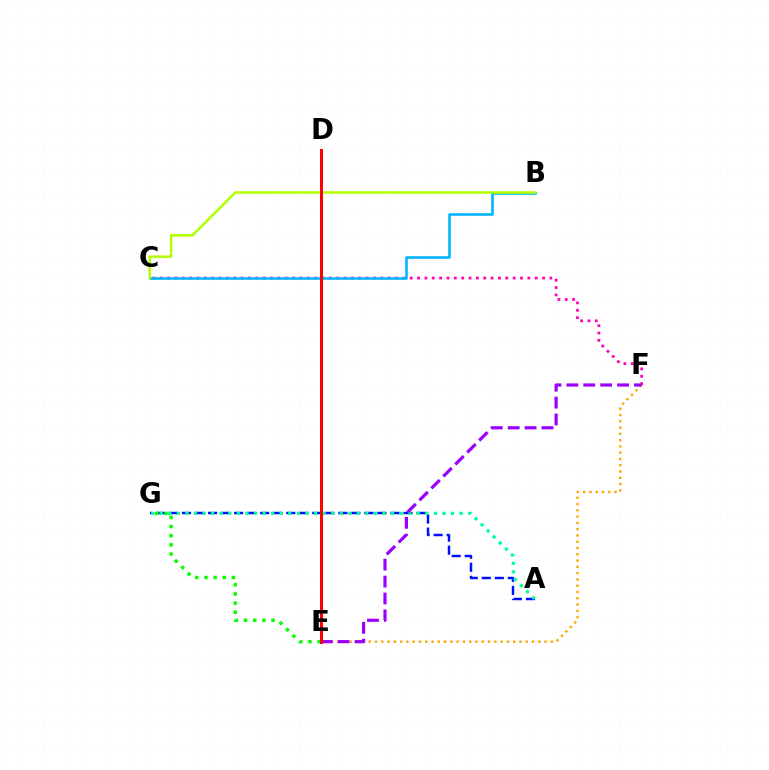{('A', 'G'): [{'color': '#0010ff', 'line_style': 'dashed', 'thickness': 1.77}, {'color': '#00ff9d', 'line_style': 'dotted', 'thickness': 2.33}], ('E', 'F'): [{'color': '#ffa500', 'line_style': 'dotted', 'thickness': 1.71}, {'color': '#9b00ff', 'line_style': 'dashed', 'thickness': 2.3}], ('E', 'G'): [{'color': '#08ff00', 'line_style': 'dotted', 'thickness': 2.49}], ('C', 'F'): [{'color': '#ff00bd', 'line_style': 'dotted', 'thickness': 2.0}], ('B', 'C'): [{'color': '#00b5ff', 'line_style': 'solid', 'thickness': 1.85}, {'color': '#b3ff00', 'line_style': 'solid', 'thickness': 1.82}], ('D', 'E'): [{'color': '#ff0000', 'line_style': 'solid', 'thickness': 2.14}]}